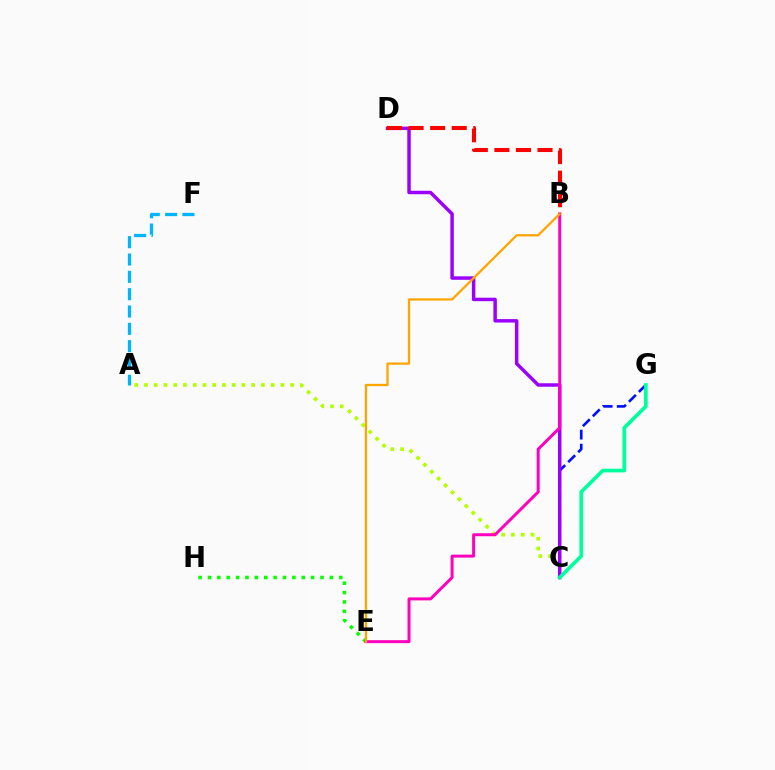{('E', 'H'): [{'color': '#08ff00', 'line_style': 'dotted', 'thickness': 2.55}], ('A', 'C'): [{'color': '#b3ff00', 'line_style': 'dotted', 'thickness': 2.65}], ('C', 'G'): [{'color': '#0010ff', 'line_style': 'dashed', 'thickness': 1.91}, {'color': '#00ff9d', 'line_style': 'solid', 'thickness': 2.66}], ('C', 'D'): [{'color': '#9b00ff', 'line_style': 'solid', 'thickness': 2.5}], ('A', 'F'): [{'color': '#00b5ff', 'line_style': 'dashed', 'thickness': 2.35}], ('B', 'E'): [{'color': '#ff00bd', 'line_style': 'solid', 'thickness': 2.15}, {'color': '#ffa500', 'line_style': 'solid', 'thickness': 1.65}], ('B', 'D'): [{'color': '#ff0000', 'line_style': 'dashed', 'thickness': 2.93}]}